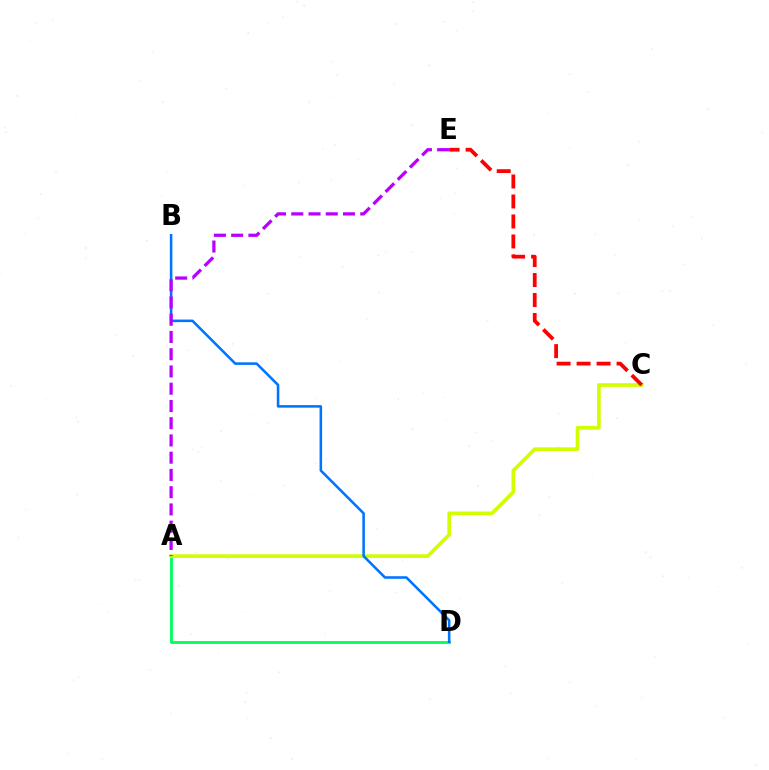{('A', 'D'): [{'color': '#00ff5c', 'line_style': 'solid', 'thickness': 2.06}], ('A', 'C'): [{'color': '#d1ff00', 'line_style': 'solid', 'thickness': 2.65}], ('C', 'E'): [{'color': '#ff0000', 'line_style': 'dashed', 'thickness': 2.72}], ('B', 'D'): [{'color': '#0074ff', 'line_style': 'solid', 'thickness': 1.84}], ('A', 'E'): [{'color': '#b900ff', 'line_style': 'dashed', 'thickness': 2.34}]}